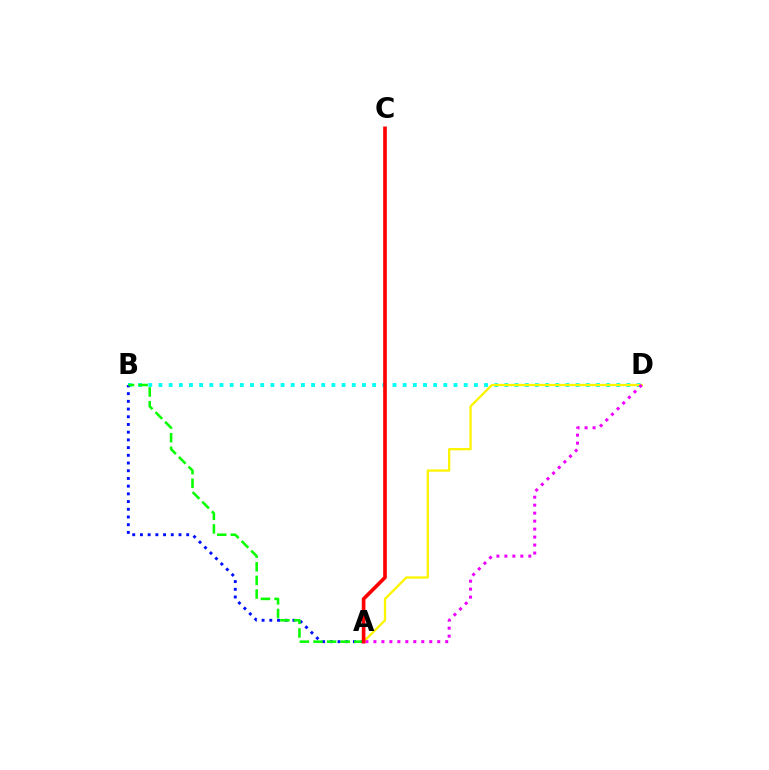{('B', 'D'): [{'color': '#00fff6', 'line_style': 'dotted', 'thickness': 2.76}], ('A', 'D'): [{'color': '#fcf500', 'line_style': 'solid', 'thickness': 1.65}, {'color': '#ee00ff', 'line_style': 'dotted', 'thickness': 2.17}], ('A', 'B'): [{'color': '#0010ff', 'line_style': 'dotted', 'thickness': 2.09}, {'color': '#08ff00', 'line_style': 'dashed', 'thickness': 1.85}], ('A', 'C'): [{'color': '#ff0000', 'line_style': 'solid', 'thickness': 2.63}]}